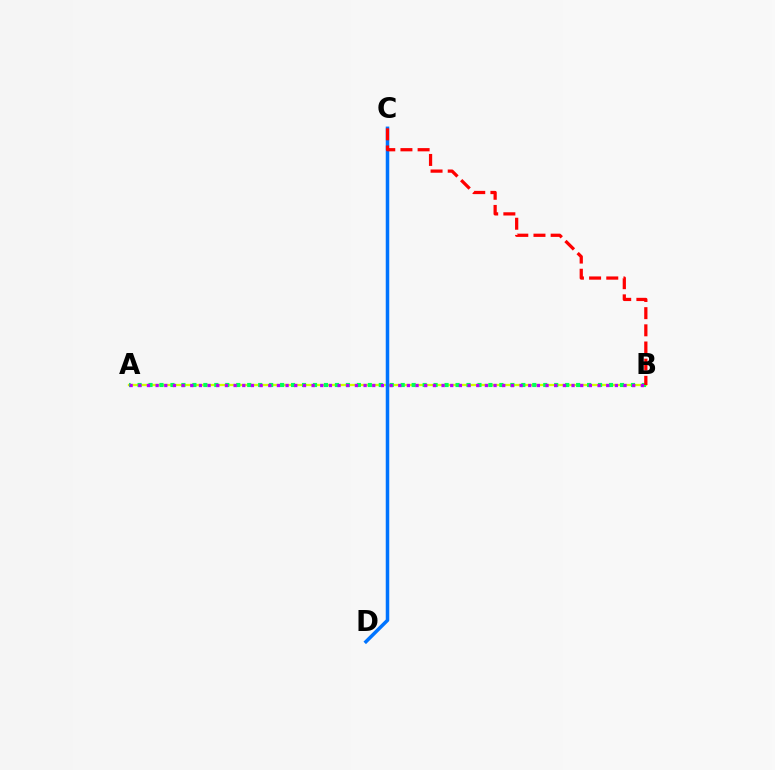{('A', 'B'): [{'color': '#d1ff00', 'line_style': 'solid', 'thickness': 1.65}, {'color': '#00ff5c', 'line_style': 'dotted', 'thickness': 2.98}, {'color': '#b900ff', 'line_style': 'dotted', 'thickness': 2.35}], ('C', 'D'): [{'color': '#0074ff', 'line_style': 'solid', 'thickness': 2.53}], ('B', 'C'): [{'color': '#ff0000', 'line_style': 'dashed', 'thickness': 2.33}]}